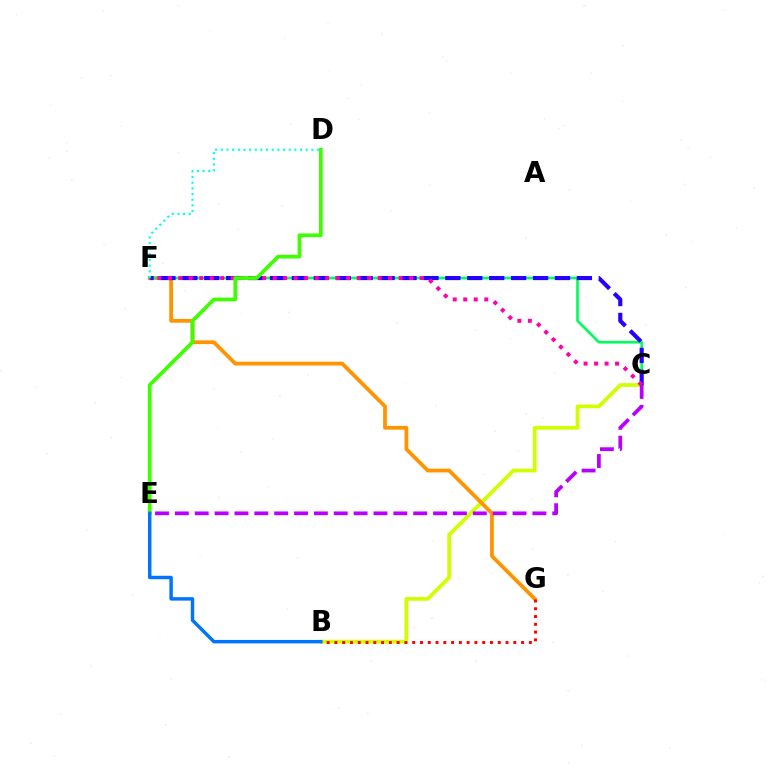{('B', 'C'): [{'color': '#d1ff00', 'line_style': 'solid', 'thickness': 2.72}], ('F', 'G'): [{'color': '#ff9400', 'line_style': 'solid', 'thickness': 2.71}], ('B', 'G'): [{'color': '#ff0000', 'line_style': 'dotted', 'thickness': 2.11}], ('C', 'F'): [{'color': '#00ff5c', 'line_style': 'solid', 'thickness': 1.92}, {'color': '#2500ff', 'line_style': 'dashed', 'thickness': 2.98}, {'color': '#ff00ac', 'line_style': 'dotted', 'thickness': 2.85}], ('D', 'E'): [{'color': '#3dff00', 'line_style': 'solid', 'thickness': 2.67}], ('B', 'E'): [{'color': '#0074ff', 'line_style': 'solid', 'thickness': 2.48}], ('D', 'F'): [{'color': '#00fff6', 'line_style': 'dotted', 'thickness': 1.54}], ('C', 'E'): [{'color': '#b900ff', 'line_style': 'dashed', 'thickness': 2.7}]}